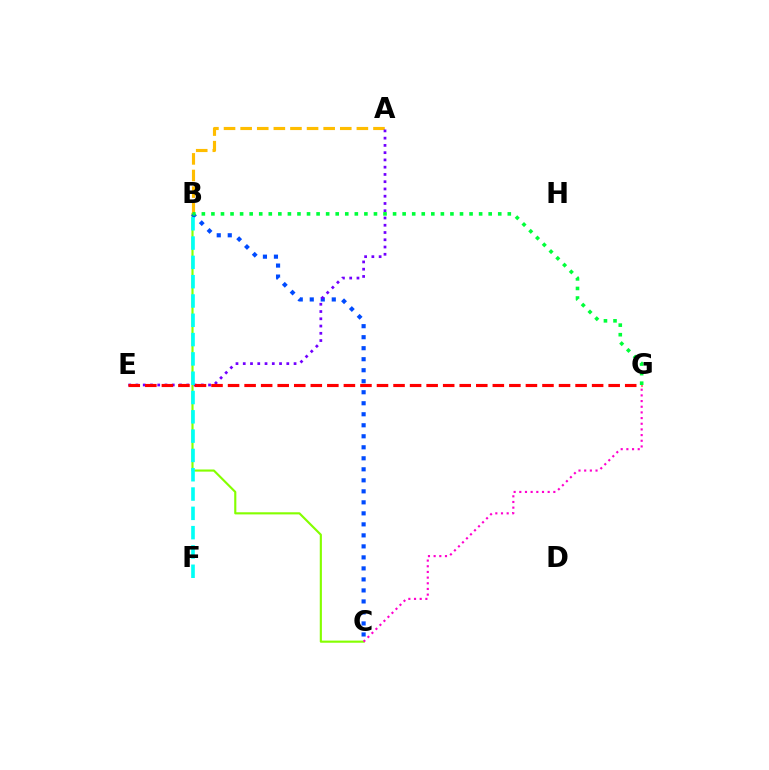{('B', 'C'): [{'color': '#84ff00', 'line_style': 'solid', 'thickness': 1.54}, {'color': '#004bff', 'line_style': 'dotted', 'thickness': 2.99}], ('A', 'B'): [{'color': '#ffbd00', 'line_style': 'dashed', 'thickness': 2.26}], ('A', 'E'): [{'color': '#7200ff', 'line_style': 'dotted', 'thickness': 1.97}], ('C', 'G'): [{'color': '#ff00cf', 'line_style': 'dotted', 'thickness': 1.54}], ('E', 'G'): [{'color': '#ff0000', 'line_style': 'dashed', 'thickness': 2.25}], ('B', 'F'): [{'color': '#00fff6', 'line_style': 'dashed', 'thickness': 2.62}], ('B', 'G'): [{'color': '#00ff39', 'line_style': 'dotted', 'thickness': 2.6}]}